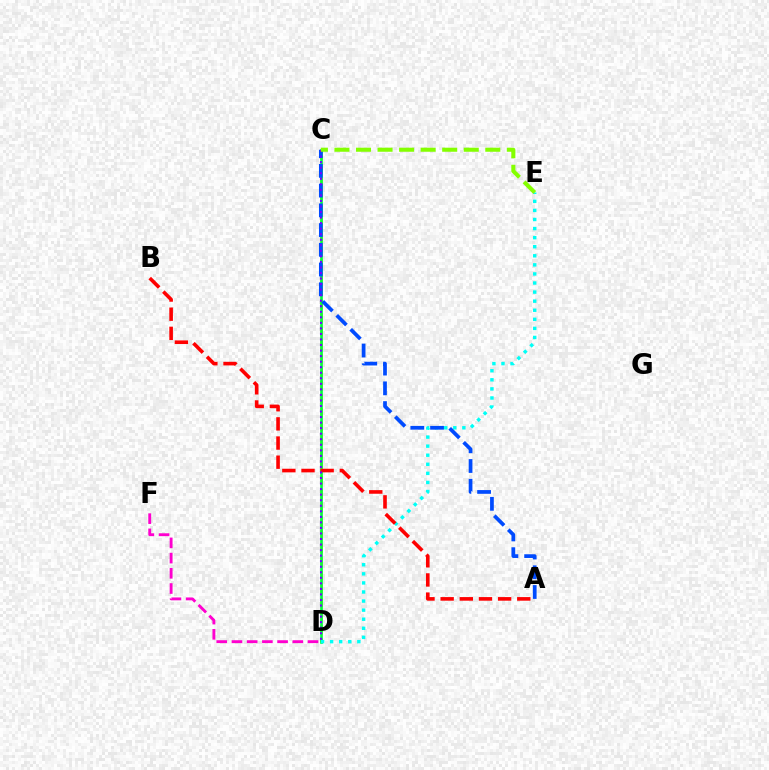{('C', 'D'): [{'color': '#ffbd00', 'line_style': 'dashed', 'thickness': 1.84}, {'color': '#00ff39', 'line_style': 'solid', 'thickness': 1.91}, {'color': '#7200ff', 'line_style': 'dotted', 'thickness': 1.51}], ('D', 'E'): [{'color': '#00fff6', 'line_style': 'dotted', 'thickness': 2.47}], ('A', 'B'): [{'color': '#ff0000', 'line_style': 'dashed', 'thickness': 2.6}], ('D', 'F'): [{'color': '#ff00cf', 'line_style': 'dashed', 'thickness': 2.07}], ('A', 'C'): [{'color': '#004bff', 'line_style': 'dashed', 'thickness': 2.68}], ('C', 'E'): [{'color': '#84ff00', 'line_style': 'dashed', 'thickness': 2.93}]}